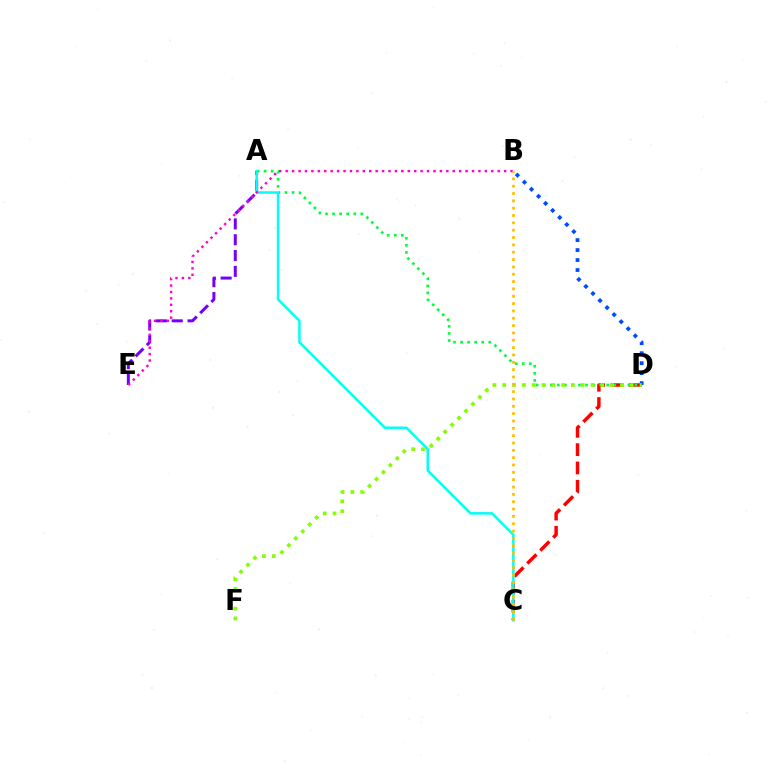{('C', 'D'): [{'color': '#ff0000', 'line_style': 'dashed', 'thickness': 2.49}], ('A', 'E'): [{'color': '#7200ff', 'line_style': 'dashed', 'thickness': 2.15}], ('A', 'D'): [{'color': '#00ff39', 'line_style': 'dotted', 'thickness': 1.92}], ('A', 'C'): [{'color': '#00fff6', 'line_style': 'solid', 'thickness': 1.81}], ('B', 'E'): [{'color': '#ff00cf', 'line_style': 'dotted', 'thickness': 1.75}], ('B', 'D'): [{'color': '#004bff', 'line_style': 'dotted', 'thickness': 2.71}], ('D', 'F'): [{'color': '#84ff00', 'line_style': 'dotted', 'thickness': 2.67}], ('B', 'C'): [{'color': '#ffbd00', 'line_style': 'dotted', 'thickness': 1.99}]}